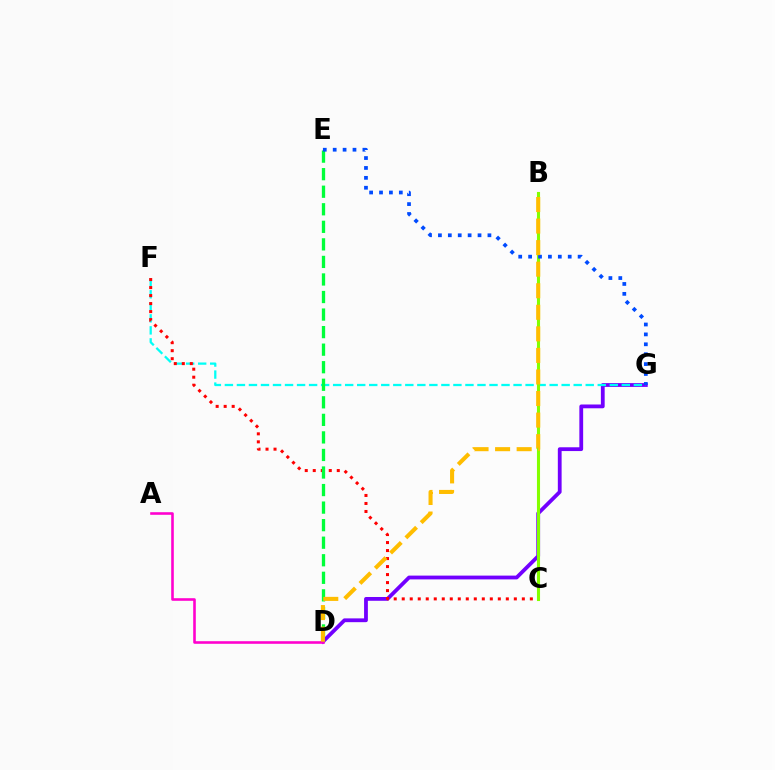{('D', 'G'): [{'color': '#7200ff', 'line_style': 'solid', 'thickness': 2.73}], ('F', 'G'): [{'color': '#00fff6', 'line_style': 'dashed', 'thickness': 1.63}], ('C', 'F'): [{'color': '#ff0000', 'line_style': 'dotted', 'thickness': 2.18}], ('B', 'C'): [{'color': '#84ff00', 'line_style': 'solid', 'thickness': 2.22}], ('D', 'E'): [{'color': '#00ff39', 'line_style': 'dashed', 'thickness': 2.38}], ('E', 'G'): [{'color': '#004bff', 'line_style': 'dotted', 'thickness': 2.69}], ('A', 'D'): [{'color': '#ff00cf', 'line_style': 'solid', 'thickness': 1.87}], ('B', 'D'): [{'color': '#ffbd00', 'line_style': 'dashed', 'thickness': 2.93}]}